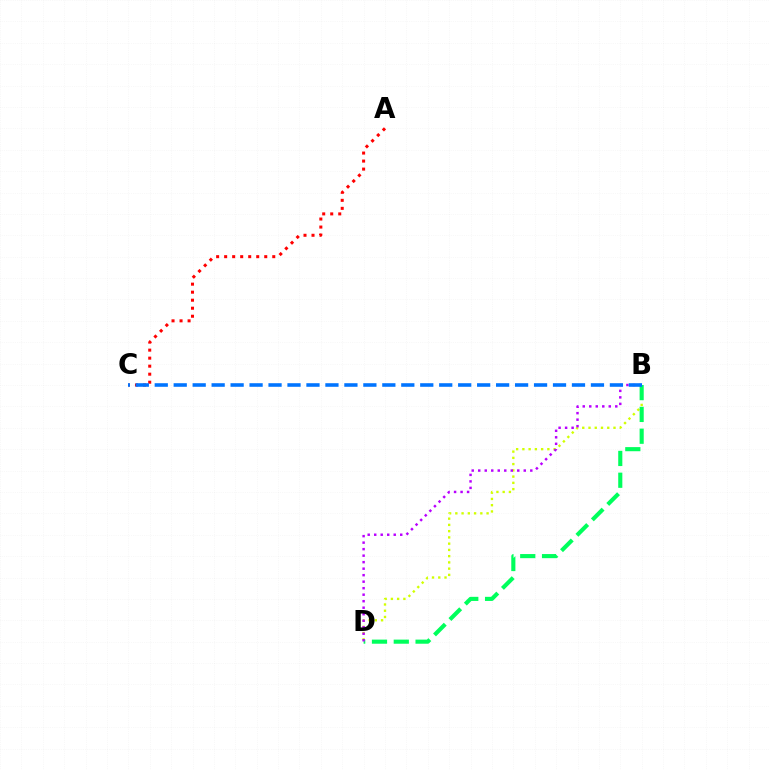{('B', 'D'): [{'color': '#d1ff00', 'line_style': 'dotted', 'thickness': 1.7}, {'color': '#00ff5c', 'line_style': 'dashed', 'thickness': 2.96}, {'color': '#b900ff', 'line_style': 'dotted', 'thickness': 1.77}], ('A', 'C'): [{'color': '#ff0000', 'line_style': 'dotted', 'thickness': 2.18}], ('B', 'C'): [{'color': '#0074ff', 'line_style': 'dashed', 'thickness': 2.58}]}